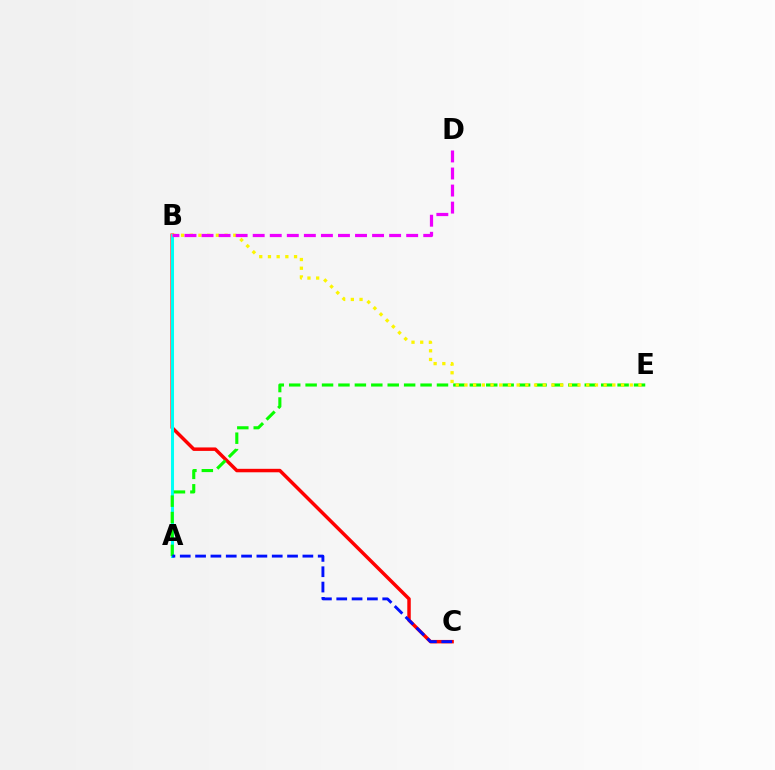{('B', 'C'): [{'color': '#ff0000', 'line_style': 'solid', 'thickness': 2.5}], ('A', 'B'): [{'color': '#00fff6', 'line_style': 'solid', 'thickness': 2.18}], ('A', 'E'): [{'color': '#08ff00', 'line_style': 'dashed', 'thickness': 2.23}], ('B', 'E'): [{'color': '#fcf500', 'line_style': 'dotted', 'thickness': 2.36}], ('B', 'D'): [{'color': '#ee00ff', 'line_style': 'dashed', 'thickness': 2.32}], ('A', 'C'): [{'color': '#0010ff', 'line_style': 'dashed', 'thickness': 2.08}]}